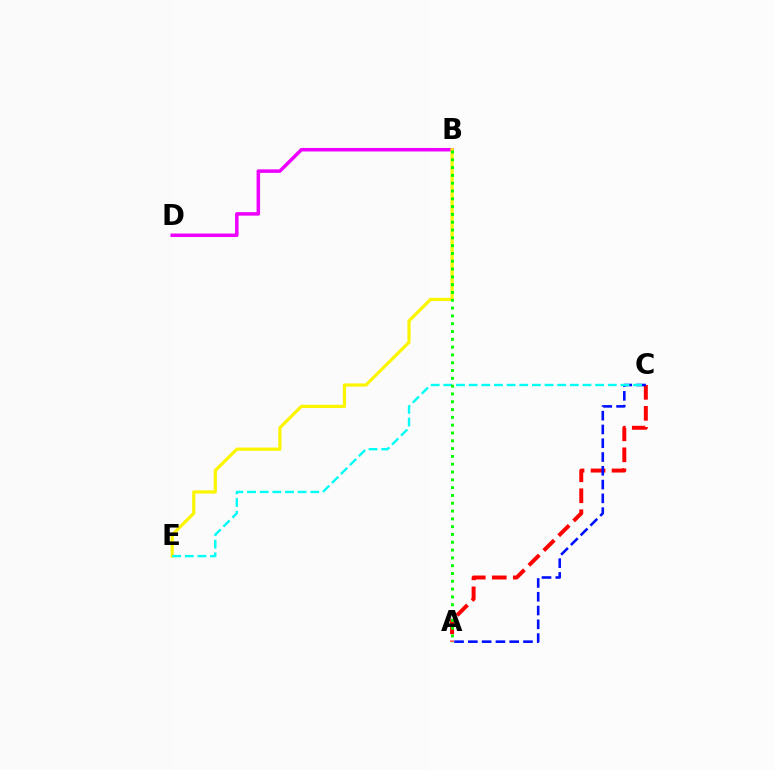{('B', 'D'): [{'color': '#ee00ff', 'line_style': 'solid', 'thickness': 2.53}], ('A', 'C'): [{'color': '#ff0000', 'line_style': 'dashed', 'thickness': 2.85}, {'color': '#0010ff', 'line_style': 'dashed', 'thickness': 1.87}], ('B', 'E'): [{'color': '#fcf500', 'line_style': 'solid', 'thickness': 2.3}], ('C', 'E'): [{'color': '#00fff6', 'line_style': 'dashed', 'thickness': 1.72}], ('A', 'B'): [{'color': '#08ff00', 'line_style': 'dotted', 'thickness': 2.12}]}